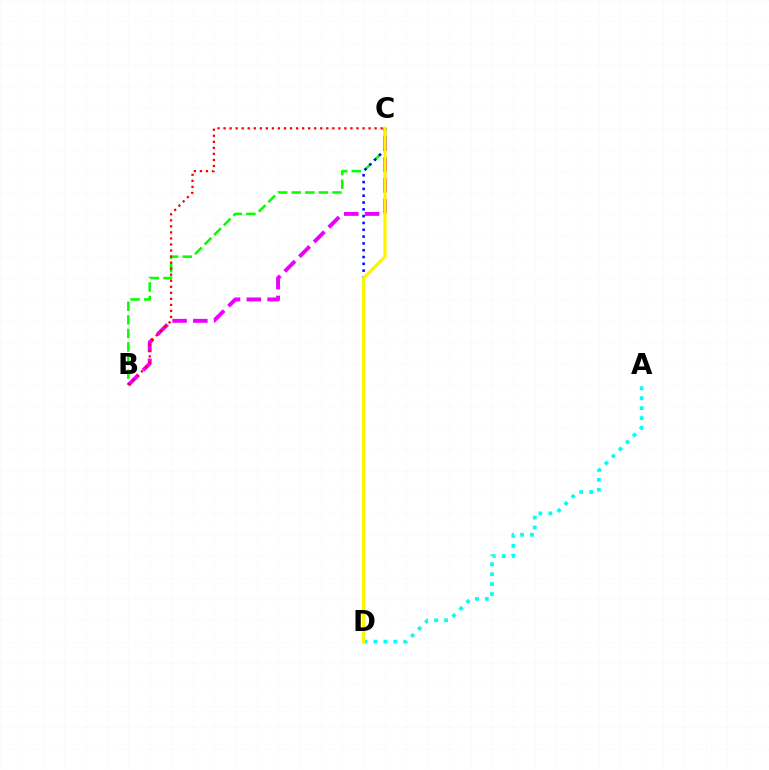{('B', 'C'): [{'color': '#08ff00', 'line_style': 'dashed', 'thickness': 1.84}, {'color': '#ee00ff', 'line_style': 'dashed', 'thickness': 2.82}, {'color': '#ff0000', 'line_style': 'dotted', 'thickness': 1.64}], ('A', 'D'): [{'color': '#00fff6', 'line_style': 'dotted', 'thickness': 2.7}], ('C', 'D'): [{'color': '#0010ff', 'line_style': 'dotted', 'thickness': 1.85}, {'color': '#fcf500', 'line_style': 'solid', 'thickness': 2.33}]}